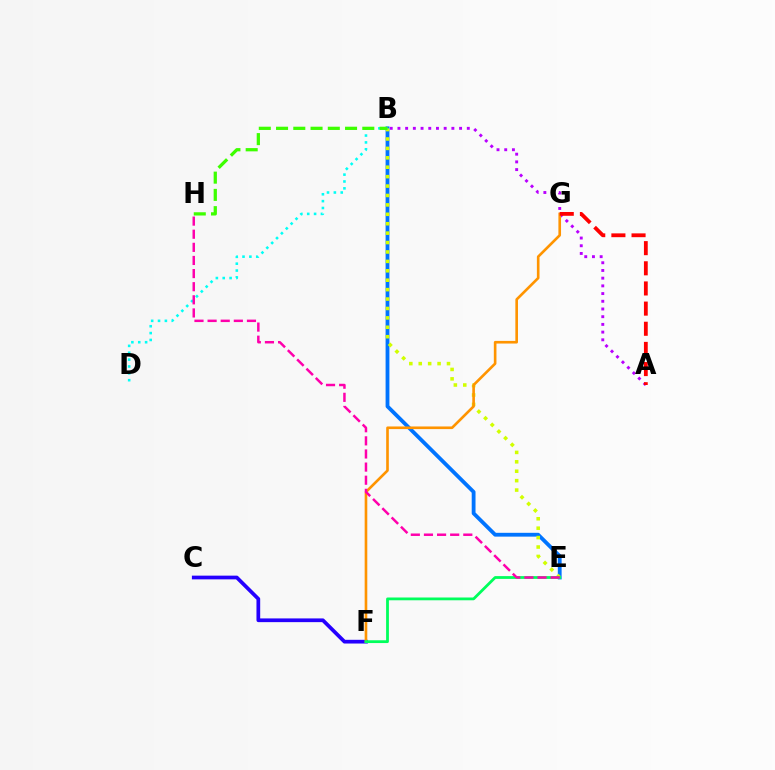{('A', 'B'): [{'color': '#b900ff', 'line_style': 'dotted', 'thickness': 2.09}], ('B', 'E'): [{'color': '#0074ff', 'line_style': 'solid', 'thickness': 2.75}, {'color': '#d1ff00', 'line_style': 'dotted', 'thickness': 2.56}], ('C', 'F'): [{'color': '#2500ff', 'line_style': 'solid', 'thickness': 2.68}], ('F', 'G'): [{'color': '#ff9400', 'line_style': 'solid', 'thickness': 1.89}], ('A', 'G'): [{'color': '#ff0000', 'line_style': 'dashed', 'thickness': 2.74}], ('E', 'F'): [{'color': '#00ff5c', 'line_style': 'solid', 'thickness': 2.01}], ('B', 'D'): [{'color': '#00fff6', 'line_style': 'dotted', 'thickness': 1.86}], ('B', 'H'): [{'color': '#3dff00', 'line_style': 'dashed', 'thickness': 2.34}], ('E', 'H'): [{'color': '#ff00ac', 'line_style': 'dashed', 'thickness': 1.78}]}